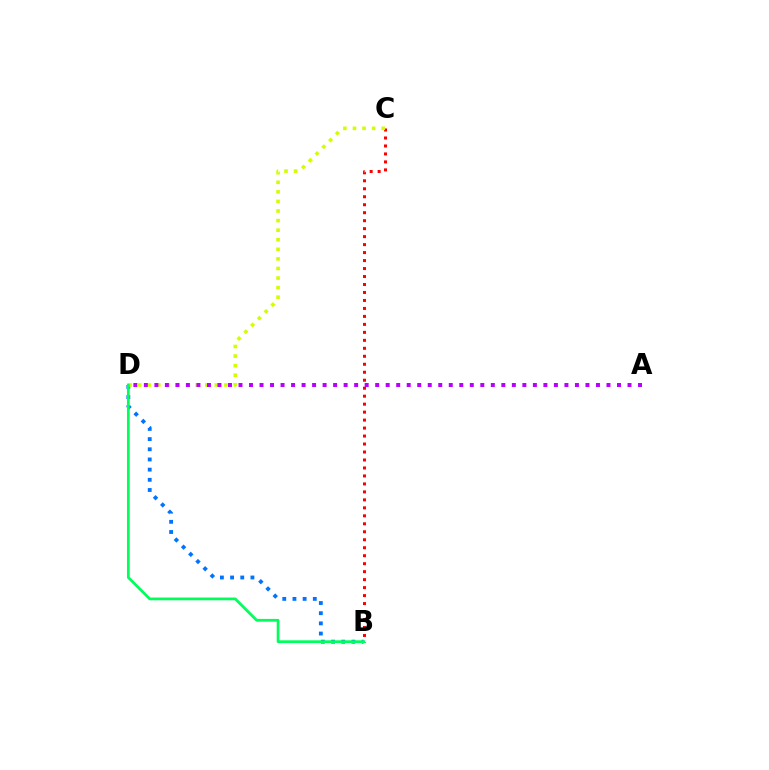{('B', 'D'): [{'color': '#0074ff', 'line_style': 'dotted', 'thickness': 2.76}, {'color': '#00ff5c', 'line_style': 'solid', 'thickness': 1.98}], ('B', 'C'): [{'color': '#ff0000', 'line_style': 'dotted', 'thickness': 2.17}], ('C', 'D'): [{'color': '#d1ff00', 'line_style': 'dotted', 'thickness': 2.6}], ('A', 'D'): [{'color': '#b900ff', 'line_style': 'dotted', 'thickness': 2.86}]}